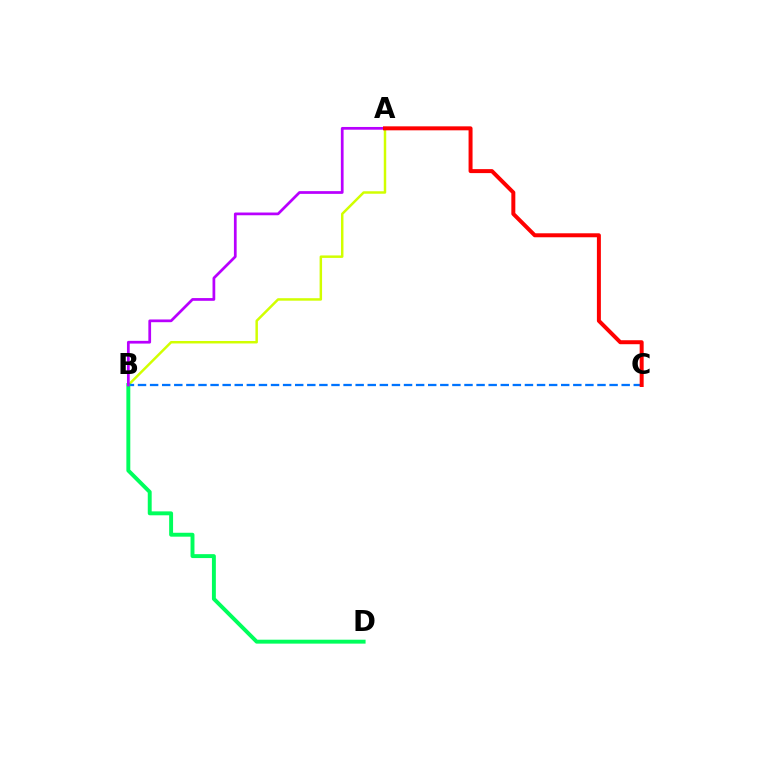{('A', 'B'): [{'color': '#d1ff00', 'line_style': 'solid', 'thickness': 1.78}, {'color': '#b900ff', 'line_style': 'solid', 'thickness': 1.97}], ('B', 'C'): [{'color': '#0074ff', 'line_style': 'dashed', 'thickness': 1.64}], ('B', 'D'): [{'color': '#00ff5c', 'line_style': 'solid', 'thickness': 2.82}], ('A', 'C'): [{'color': '#ff0000', 'line_style': 'solid', 'thickness': 2.87}]}